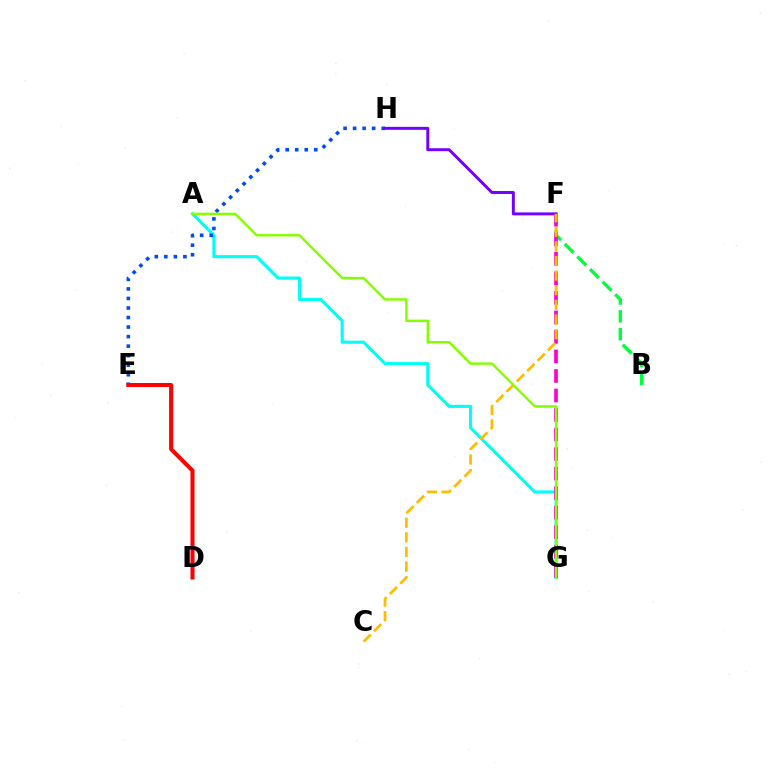{('B', 'F'): [{'color': '#00ff39', 'line_style': 'dashed', 'thickness': 2.42}], ('A', 'G'): [{'color': '#00fff6', 'line_style': 'solid', 'thickness': 2.24}, {'color': '#84ff00', 'line_style': 'solid', 'thickness': 1.76}], ('E', 'H'): [{'color': '#004bff', 'line_style': 'dotted', 'thickness': 2.59}], ('F', 'H'): [{'color': '#7200ff', 'line_style': 'solid', 'thickness': 2.13}], ('F', 'G'): [{'color': '#ff00cf', 'line_style': 'dashed', 'thickness': 2.65}], ('C', 'F'): [{'color': '#ffbd00', 'line_style': 'dashed', 'thickness': 1.99}], ('D', 'E'): [{'color': '#ff0000', 'line_style': 'solid', 'thickness': 2.92}]}